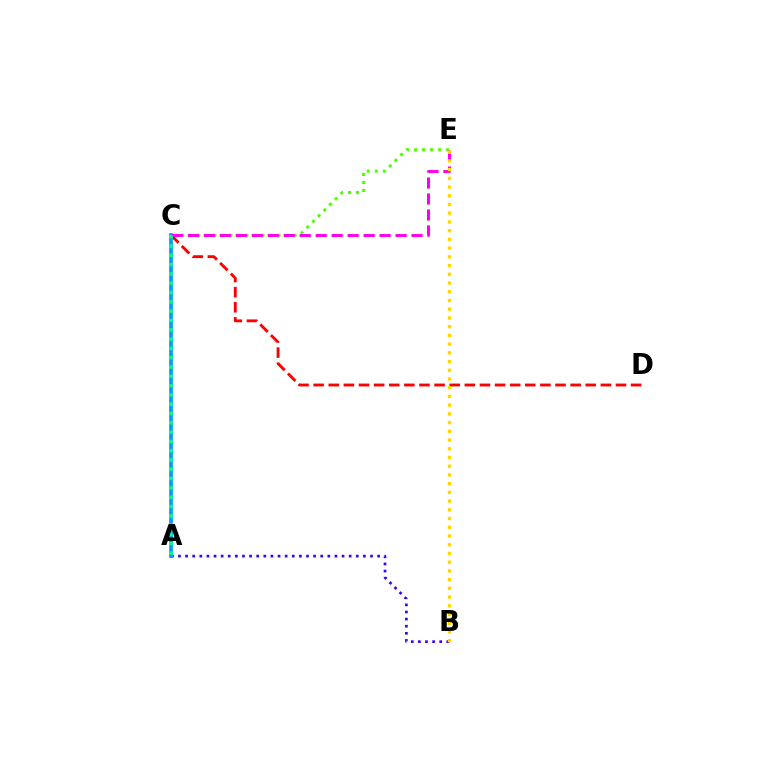{('A', 'B'): [{'color': '#3700ff', 'line_style': 'dotted', 'thickness': 1.93}], ('C', 'D'): [{'color': '#ff0000', 'line_style': 'dashed', 'thickness': 2.05}], ('A', 'C'): [{'color': '#009eff', 'line_style': 'solid', 'thickness': 2.69}, {'color': '#00ff86', 'line_style': 'dotted', 'thickness': 2.53}], ('C', 'E'): [{'color': '#4fff00', 'line_style': 'dotted', 'thickness': 2.18}, {'color': '#ff00ed', 'line_style': 'dashed', 'thickness': 2.17}], ('B', 'E'): [{'color': '#ffd500', 'line_style': 'dotted', 'thickness': 2.37}]}